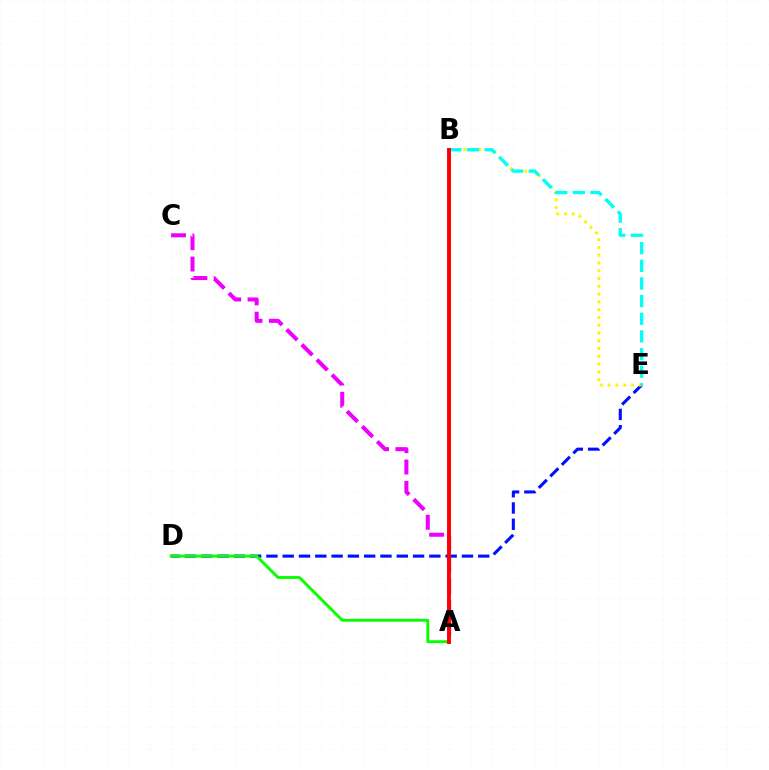{('D', 'E'): [{'color': '#0010ff', 'line_style': 'dashed', 'thickness': 2.21}], ('B', 'E'): [{'color': '#fcf500', 'line_style': 'dotted', 'thickness': 2.11}, {'color': '#00fff6', 'line_style': 'dashed', 'thickness': 2.4}], ('A', 'C'): [{'color': '#ee00ff', 'line_style': 'dashed', 'thickness': 2.9}], ('A', 'D'): [{'color': '#08ff00', 'line_style': 'solid', 'thickness': 2.08}], ('A', 'B'): [{'color': '#ff0000', 'line_style': 'solid', 'thickness': 2.81}]}